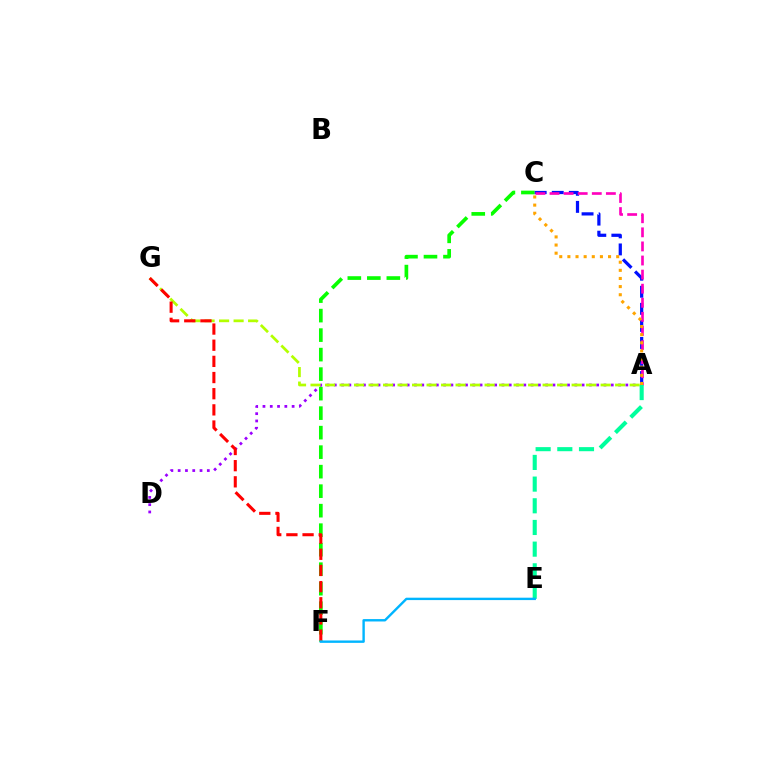{('C', 'F'): [{'color': '#08ff00', 'line_style': 'dashed', 'thickness': 2.65}], ('A', 'D'): [{'color': '#9b00ff', 'line_style': 'dotted', 'thickness': 1.98}], ('A', 'C'): [{'color': '#0010ff', 'line_style': 'dashed', 'thickness': 2.32}, {'color': '#ff00bd', 'line_style': 'dashed', 'thickness': 1.91}, {'color': '#ffa500', 'line_style': 'dotted', 'thickness': 2.21}], ('A', 'G'): [{'color': '#b3ff00', 'line_style': 'dashed', 'thickness': 1.97}], ('F', 'G'): [{'color': '#ff0000', 'line_style': 'dashed', 'thickness': 2.2}], ('A', 'E'): [{'color': '#00ff9d', 'line_style': 'dashed', 'thickness': 2.94}], ('E', 'F'): [{'color': '#00b5ff', 'line_style': 'solid', 'thickness': 1.72}]}